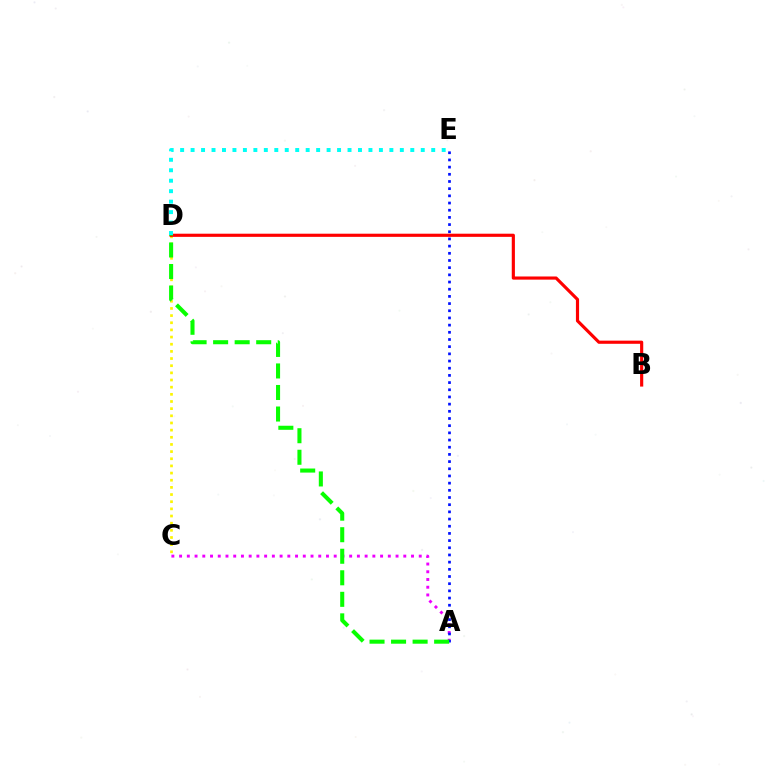{('C', 'D'): [{'color': '#fcf500', 'line_style': 'dotted', 'thickness': 1.94}], ('A', 'C'): [{'color': '#ee00ff', 'line_style': 'dotted', 'thickness': 2.1}], ('A', 'E'): [{'color': '#0010ff', 'line_style': 'dotted', 'thickness': 1.95}], ('B', 'D'): [{'color': '#ff0000', 'line_style': 'solid', 'thickness': 2.27}], ('D', 'E'): [{'color': '#00fff6', 'line_style': 'dotted', 'thickness': 2.84}], ('A', 'D'): [{'color': '#08ff00', 'line_style': 'dashed', 'thickness': 2.93}]}